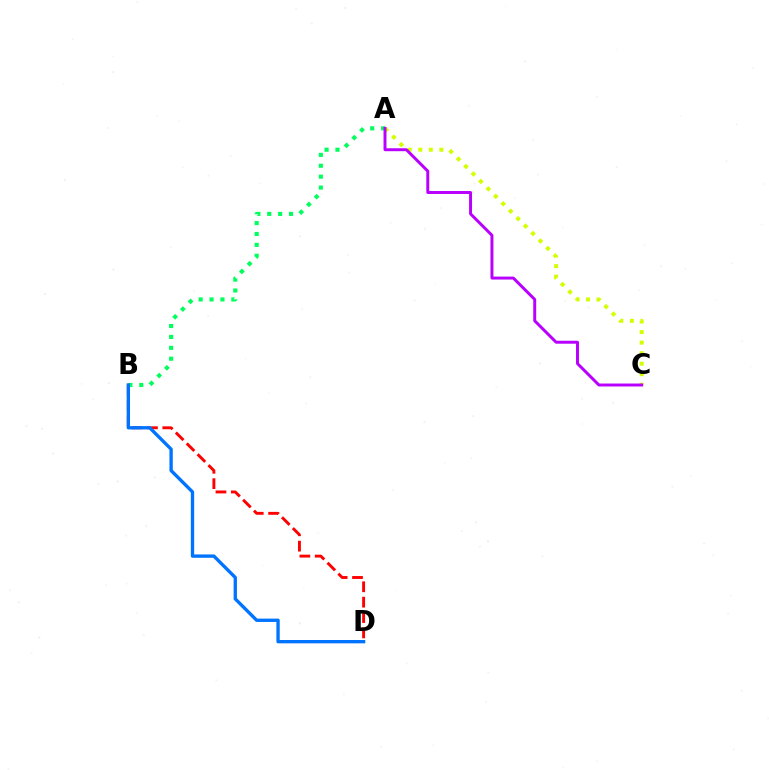{('A', 'B'): [{'color': '#00ff5c', 'line_style': 'dotted', 'thickness': 2.96}], ('B', 'D'): [{'color': '#ff0000', 'line_style': 'dashed', 'thickness': 2.09}, {'color': '#0074ff', 'line_style': 'solid', 'thickness': 2.41}], ('A', 'C'): [{'color': '#d1ff00', 'line_style': 'dotted', 'thickness': 2.86}, {'color': '#b900ff', 'line_style': 'solid', 'thickness': 2.13}]}